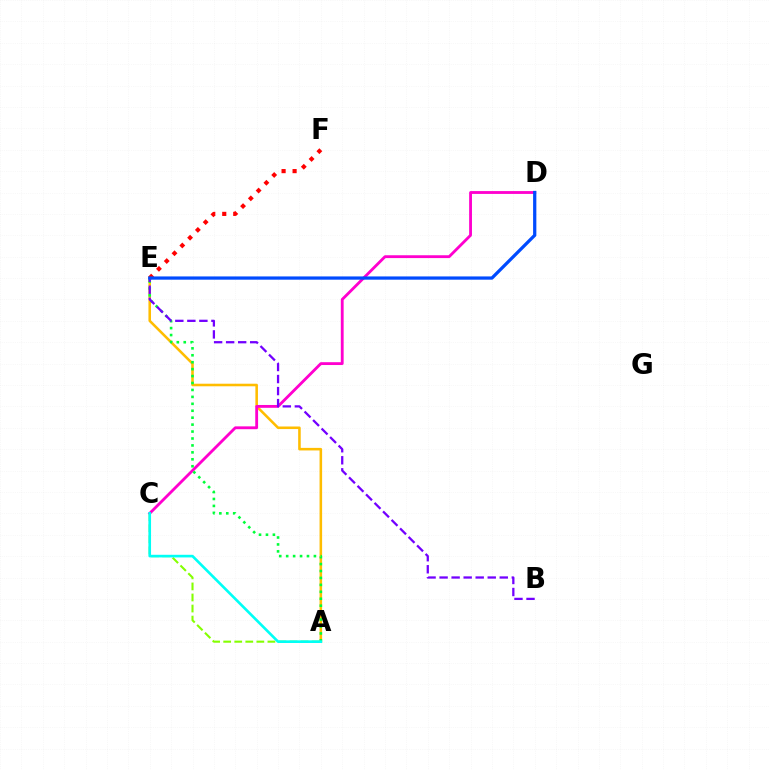{('A', 'C'): [{'color': '#84ff00', 'line_style': 'dashed', 'thickness': 1.5}, {'color': '#00fff6', 'line_style': 'solid', 'thickness': 1.9}], ('A', 'E'): [{'color': '#ffbd00', 'line_style': 'solid', 'thickness': 1.85}, {'color': '#00ff39', 'line_style': 'dotted', 'thickness': 1.88}], ('E', 'F'): [{'color': '#ff0000', 'line_style': 'dotted', 'thickness': 2.99}], ('C', 'D'): [{'color': '#ff00cf', 'line_style': 'solid', 'thickness': 2.04}], ('B', 'E'): [{'color': '#7200ff', 'line_style': 'dashed', 'thickness': 1.63}], ('D', 'E'): [{'color': '#004bff', 'line_style': 'solid', 'thickness': 2.34}]}